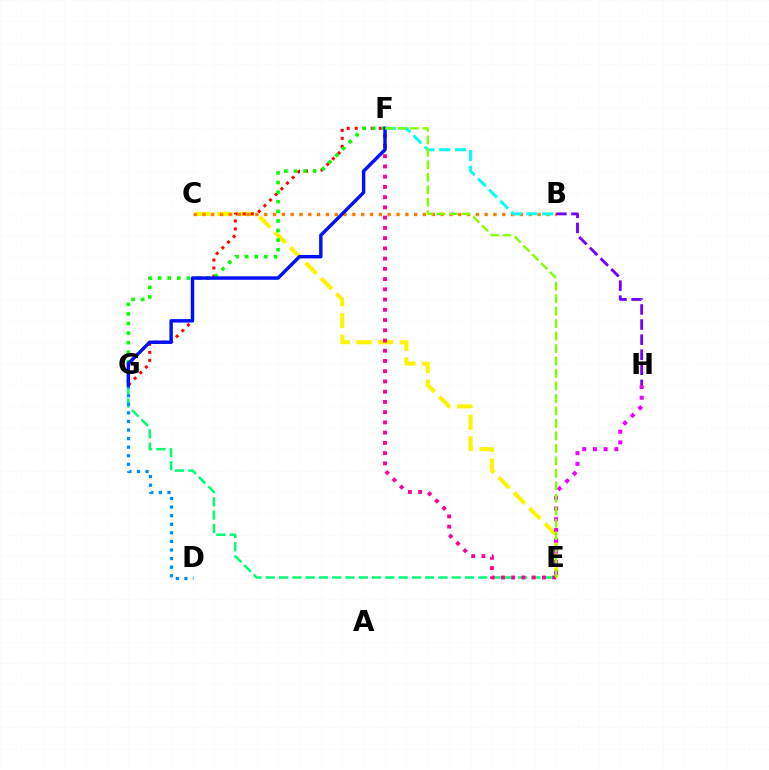{('E', 'G'): [{'color': '#00ff74', 'line_style': 'dashed', 'thickness': 1.8}], ('C', 'E'): [{'color': '#fcf500', 'line_style': 'dashed', 'thickness': 2.95}], ('E', 'H'): [{'color': '#ee00ff', 'line_style': 'dotted', 'thickness': 2.91}], ('F', 'G'): [{'color': '#ff0000', 'line_style': 'dotted', 'thickness': 2.17}, {'color': '#08ff00', 'line_style': 'dotted', 'thickness': 2.61}, {'color': '#0010ff', 'line_style': 'solid', 'thickness': 2.47}], ('B', 'C'): [{'color': '#ff7c00', 'line_style': 'dotted', 'thickness': 2.4}], ('E', 'F'): [{'color': '#ff0094', 'line_style': 'dotted', 'thickness': 2.78}, {'color': '#84ff00', 'line_style': 'dashed', 'thickness': 1.7}], ('D', 'G'): [{'color': '#008cff', 'line_style': 'dotted', 'thickness': 2.33}], ('B', 'H'): [{'color': '#7200ff', 'line_style': 'dashed', 'thickness': 2.05}], ('B', 'F'): [{'color': '#00fff6', 'line_style': 'dashed', 'thickness': 2.14}]}